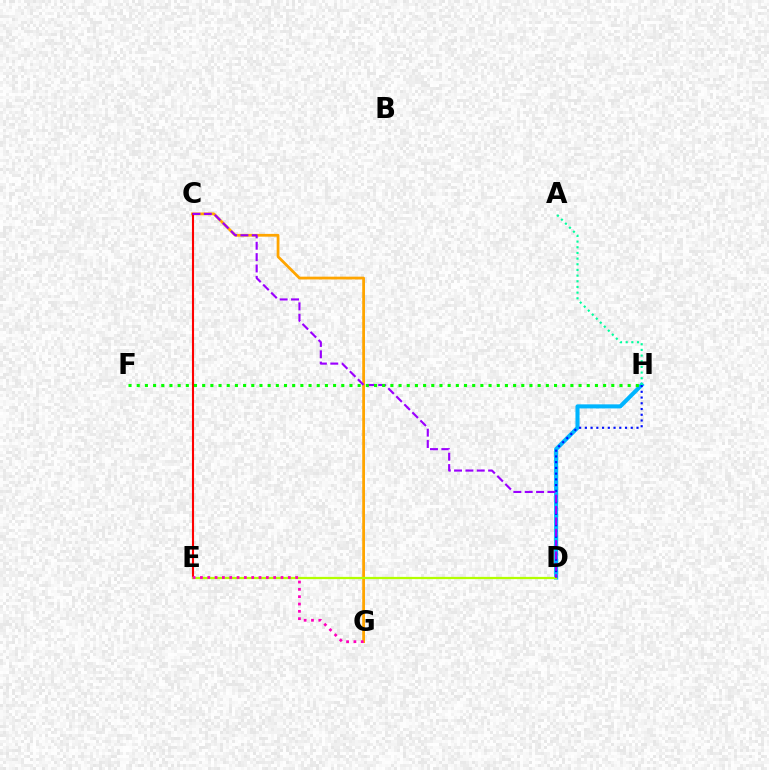{('C', 'G'): [{'color': '#ffa500', 'line_style': 'solid', 'thickness': 2.0}], ('D', 'H'): [{'color': '#00b5ff', 'line_style': 'solid', 'thickness': 2.93}, {'color': '#0010ff', 'line_style': 'dotted', 'thickness': 1.56}], ('C', 'E'): [{'color': '#ff0000', 'line_style': 'solid', 'thickness': 1.51}], ('A', 'H'): [{'color': '#00ff9d', 'line_style': 'dotted', 'thickness': 1.54}], ('D', 'E'): [{'color': '#b3ff00', 'line_style': 'solid', 'thickness': 1.61}], ('E', 'G'): [{'color': '#ff00bd', 'line_style': 'dotted', 'thickness': 1.99}], ('C', 'D'): [{'color': '#9b00ff', 'line_style': 'dashed', 'thickness': 1.54}], ('F', 'H'): [{'color': '#08ff00', 'line_style': 'dotted', 'thickness': 2.22}]}